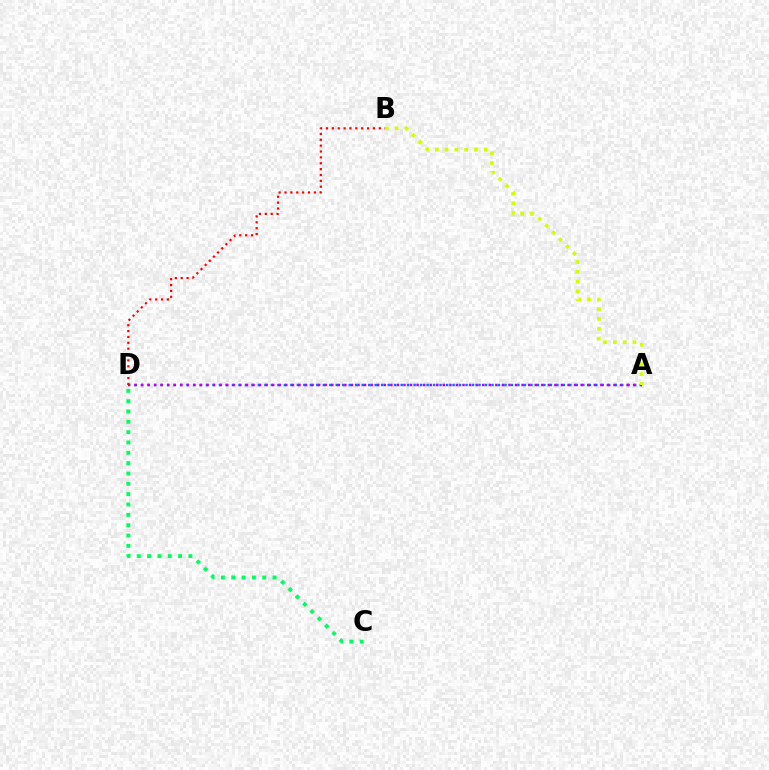{('C', 'D'): [{'color': '#00ff5c', 'line_style': 'dotted', 'thickness': 2.81}], ('A', 'D'): [{'color': '#0074ff', 'line_style': 'dotted', 'thickness': 1.76}, {'color': '#b900ff', 'line_style': 'dotted', 'thickness': 1.78}], ('B', 'D'): [{'color': '#ff0000', 'line_style': 'dotted', 'thickness': 1.59}], ('A', 'B'): [{'color': '#d1ff00', 'line_style': 'dotted', 'thickness': 2.66}]}